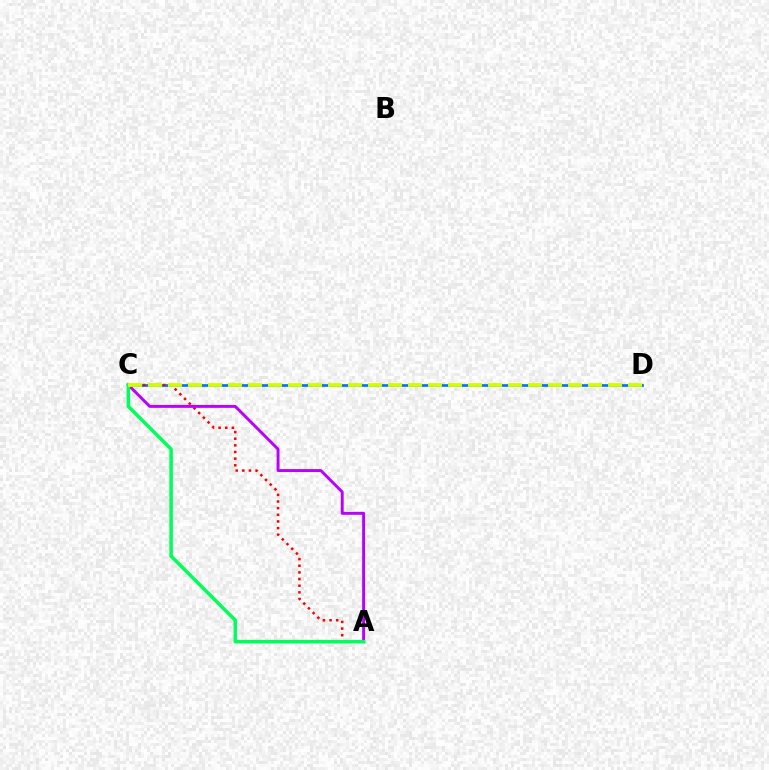{('C', 'D'): [{'color': '#0074ff', 'line_style': 'solid', 'thickness': 1.94}, {'color': '#d1ff00', 'line_style': 'dashed', 'thickness': 2.72}], ('A', 'C'): [{'color': '#ff0000', 'line_style': 'dotted', 'thickness': 1.81}, {'color': '#b900ff', 'line_style': 'solid', 'thickness': 2.11}, {'color': '#00ff5c', 'line_style': 'solid', 'thickness': 2.54}]}